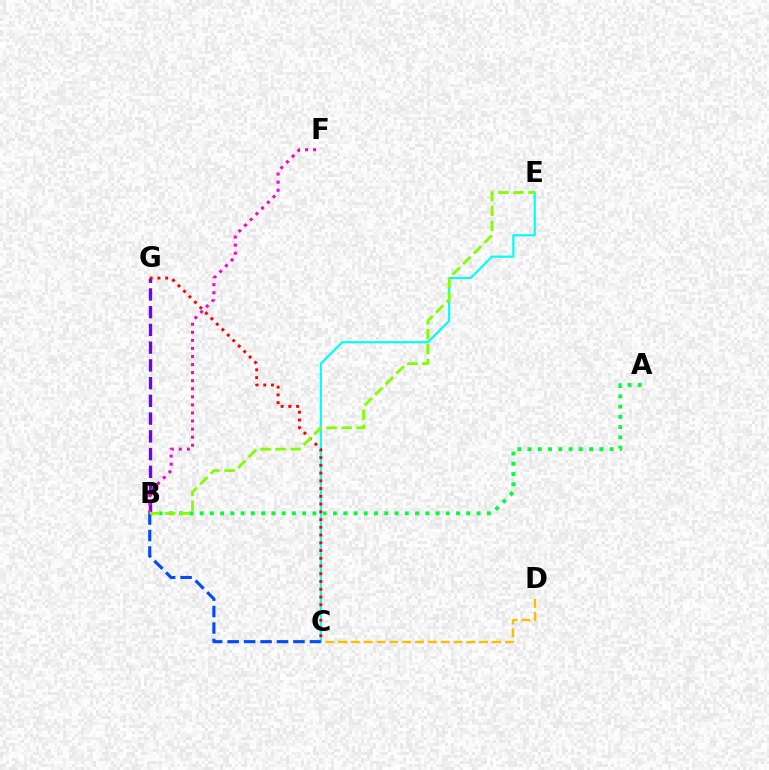{('A', 'B'): [{'color': '#00ff39', 'line_style': 'dotted', 'thickness': 2.79}], ('B', 'G'): [{'color': '#7200ff', 'line_style': 'dashed', 'thickness': 2.41}], ('C', 'E'): [{'color': '#00fff6', 'line_style': 'solid', 'thickness': 1.56}], ('C', 'D'): [{'color': '#ffbd00', 'line_style': 'dashed', 'thickness': 1.74}], ('C', 'G'): [{'color': '#ff0000', 'line_style': 'dotted', 'thickness': 2.1}], ('B', 'F'): [{'color': '#ff00cf', 'line_style': 'dotted', 'thickness': 2.19}], ('B', 'C'): [{'color': '#004bff', 'line_style': 'dashed', 'thickness': 2.23}], ('B', 'E'): [{'color': '#84ff00', 'line_style': 'dashed', 'thickness': 2.03}]}